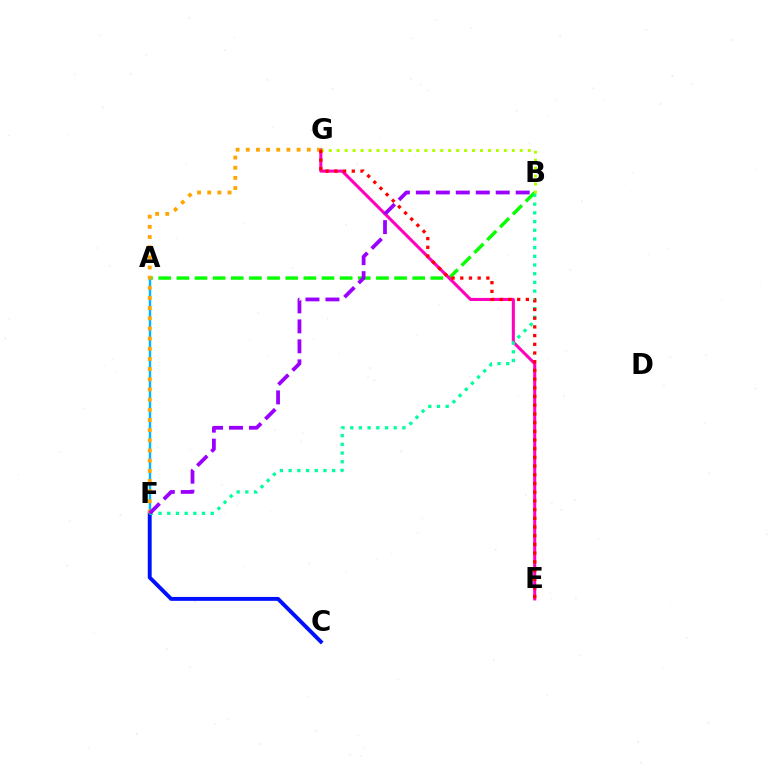{('C', 'F'): [{'color': '#0010ff', 'line_style': 'solid', 'thickness': 2.81}], ('A', 'B'): [{'color': '#08ff00', 'line_style': 'dashed', 'thickness': 2.46}], ('E', 'G'): [{'color': '#ff00bd', 'line_style': 'solid', 'thickness': 2.21}, {'color': '#ff0000', 'line_style': 'dotted', 'thickness': 2.36}], ('A', 'F'): [{'color': '#00b5ff', 'line_style': 'solid', 'thickness': 1.75}], ('B', 'F'): [{'color': '#00ff9d', 'line_style': 'dotted', 'thickness': 2.36}, {'color': '#9b00ff', 'line_style': 'dashed', 'thickness': 2.71}], ('B', 'G'): [{'color': '#b3ff00', 'line_style': 'dotted', 'thickness': 2.16}], ('F', 'G'): [{'color': '#ffa500', 'line_style': 'dotted', 'thickness': 2.76}]}